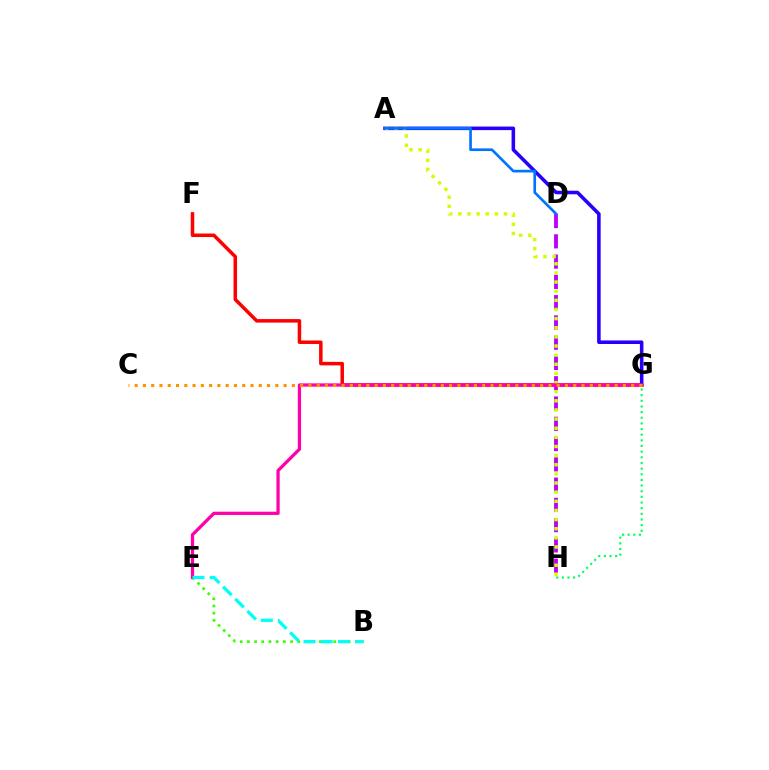{('F', 'G'): [{'color': '#ff0000', 'line_style': 'solid', 'thickness': 2.53}], ('B', 'E'): [{'color': '#3dff00', 'line_style': 'dotted', 'thickness': 1.96}, {'color': '#00fff6', 'line_style': 'dashed', 'thickness': 2.34}], ('D', 'H'): [{'color': '#b900ff', 'line_style': 'dashed', 'thickness': 2.75}], ('A', 'G'): [{'color': '#2500ff', 'line_style': 'solid', 'thickness': 2.56}], ('A', 'H'): [{'color': '#d1ff00', 'line_style': 'dotted', 'thickness': 2.48}], ('E', 'G'): [{'color': '#ff00ac', 'line_style': 'solid', 'thickness': 2.34}], ('G', 'H'): [{'color': '#00ff5c', 'line_style': 'dotted', 'thickness': 1.54}], ('C', 'G'): [{'color': '#ff9400', 'line_style': 'dotted', 'thickness': 2.25}], ('A', 'D'): [{'color': '#0074ff', 'line_style': 'solid', 'thickness': 1.92}]}